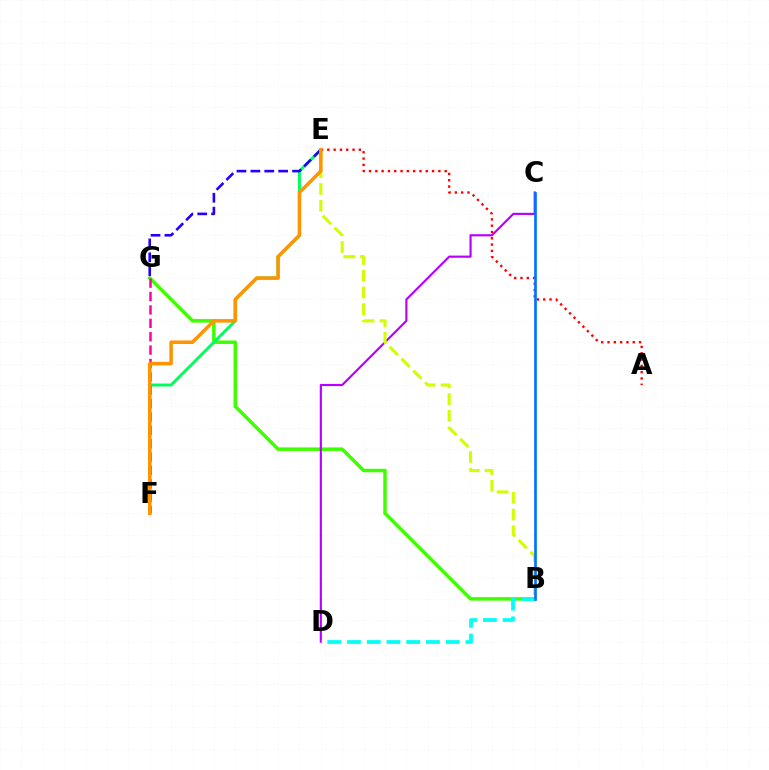{('B', 'G'): [{'color': '#3dff00', 'line_style': 'solid', 'thickness': 2.51}], ('C', 'D'): [{'color': '#b900ff', 'line_style': 'solid', 'thickness': 1.56}], ('E', 'F'): [{'color': '#00ff5c', 'line_style': 'solid', 'thickness': 2.14}, {'color': '#ff9400', 'line_style': 'solid', 'thickness': 2.53}], ('B', 'E'): [{'color': '#d1ff00', 'line_style': 'dashed', 'thickness': 2.27}], ('B', 'D'): [{'color': '#00fff6', 'line_style': 'dashed', 'thickness': 2.68}], ('A', 'E'): [{'color': '#ff0000', 'line_style': 'dotted', 'thickness': 1.71}], ('E', 'G'): [{'color': '#2500ff', 'line_style': 'dashed', 'thickness': 1.89}], ('B', 'C'): [{'color': '#0074ff', 'line_style': 'solid', 'thickness': 1.92}], ('F', 'G'): [{'color': '#ff00ac', 'line_style': 'dashed', 'thickness': 1.82}]}